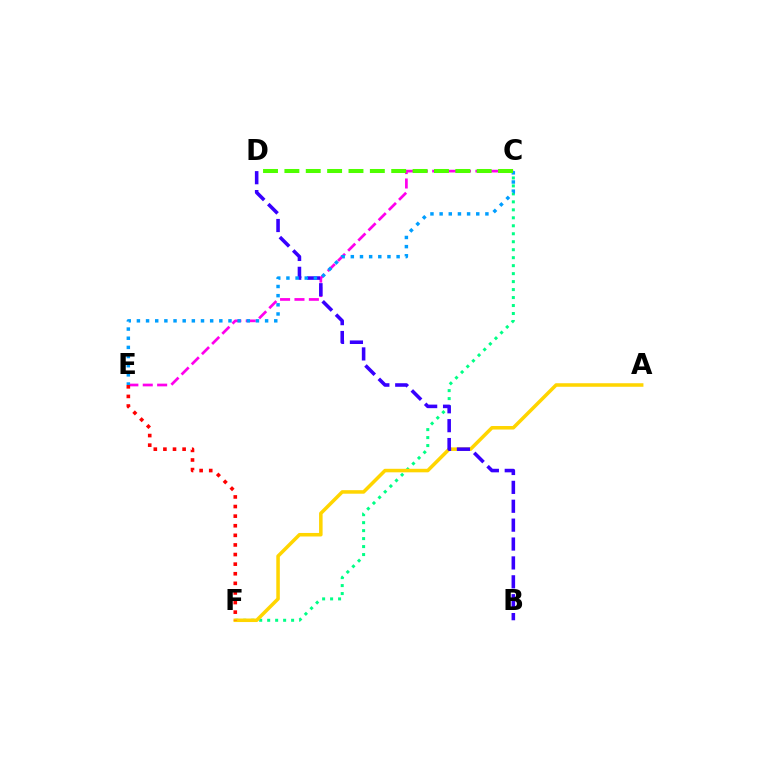{('C', 'F'): [{'color': '#00ff86', 'line_style': 'dotted', 'thickness': 2.17}], ('A', 'F'): [{'color': '#ffd500', 'line_style': 'solid', 'thickness': 2.54}], ('C', 'E'): [{'color': '#ff00ed', 'line_style': 'dashed', 'thickness': 1.96}, {'color': '#009eff', 'line_style': 'dotted', 'thickness': 2.49}], ('B', 'D'): [{'color': '#3700ff', 'line_style': 'dashed', 'thickness': 2.57}], ('E', 'F'): [{'color': '#ff0000', 'line_style': 'dotted', 'thickness': 2.61}], ('C', 'D'): [{'color': '#4fff00', 'line_style': 'dashed', 'thickness': 2.9}]}